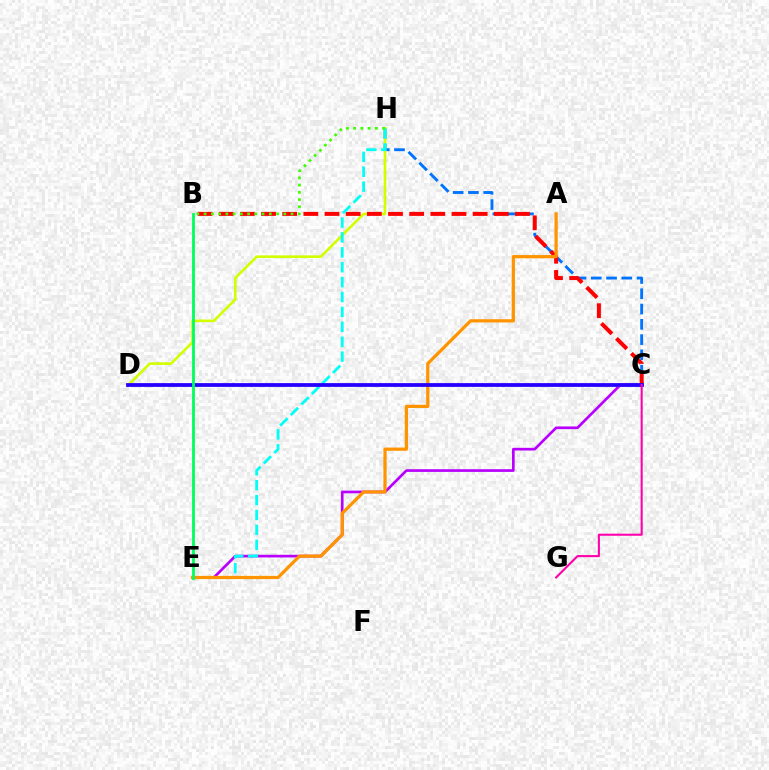{('C', 'H'): [{'color': '#0074ff', 'line_style': 'dashed', 'thickness': 2.08}], ('D', 'H'): [{'color': '#d1ff00', 'line_style': 'solid', 'thickness': 1.89}], ('B', 'C'): [{'color': '#ff0000', 'line_style': 'dashed', 'thickness': 2.88}], ('C', 'E'): [{'color': '#b900ff', 'line_style': 'solid', 'thickness': 1.93}], ('E', 'H'): [{'color': '#00fff6', 'line_style': 'dashed', 'thickness': 2.02}], ('A', 'E'): [{'color': '#ff9400', 'line_style': 'solid', 'thickness': 2.32}], ('C', 'D'): [{'color': '#2500ff', 'line_style': 'solid', 'thickness': 2.72}], ('B', 'E'): [{'color': '#00ff5c', 'line_style': 'solid', 'thickness': 2.02}], ('B', 'H'): [{'color': '#3dff00', 'line_style': 'dotted', 'thickness': 1.97}], ('C', 'G'): [{'color': '#ff00ac', 'line_style': 'solid', 'thickness': 1.5}]}